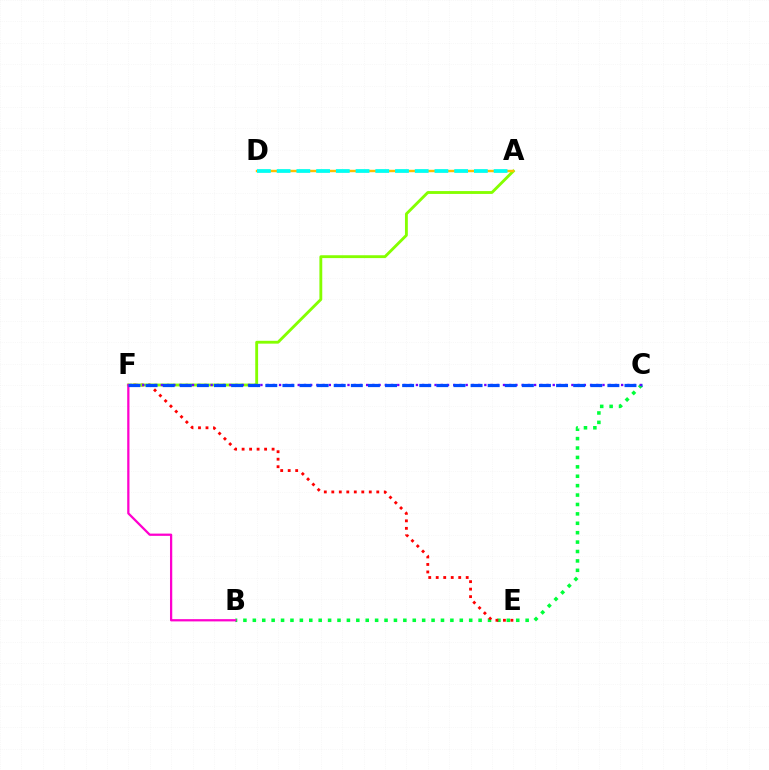{('B', 'C'): [{'color': '#00ff39', 'line_style': 'dotted', 'thickness': 2.56}], ('E', 'F'): [{'color': '#ff0000', 'line_style': 'dotted', 'thickness': 2.04}], ('A', 'F'): [{'color': '#84ff00', 'line_style': 'solid', 'thickness': 2.05}], ('B', 'F'): [{'color': '#ff00cf', 'line_style': 'solid', 'thickness': 1.62}], ('A', 'D'): [{'color': '#ffbd00', 'line_style': 'solid', 'thickness': 1.74}, {'color': '#00fff6', 'line_style': 'dashed', 'thickness': 2.68}], ('C', 'F'): [{'color': '#7200ff', 'line_style': 'dotted', 'thickness': 1.69}, {'color': '#004bff', 'line_style': 'dashed', 'thickness': 2.32}]}